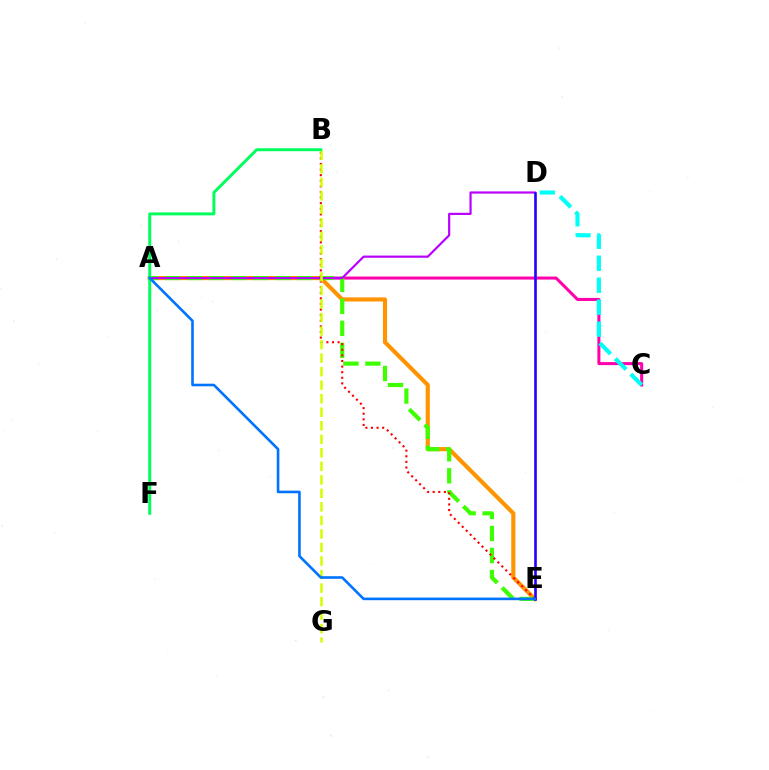{('A', 'C'): [{'color': '#ff00ac', 'line_style': 'solid', 'thickness': 2.18}], ('A', 'E'): [{'color': '#ff9400', 'line_style': 'solid', 'thickness': 2.97}, {'color': '#3dff00', 'line_style': 'dashed', 'thickness': 2.99}, {'color': '#0074ff', 'line_style': 'solid', 'thickness': 1.88}], ('B', 'E'): [{'color': '#ff0000', 'line_style': 'dotted', 'thickness': 1.52}], ('A', 'D'): [{'color': '#b900ff', 'line_style': 'solid', 'thickness': 1.57}], ('C', 'D'): [{'color': '#00fff6', 'line_style': 'dashed', 'thickness': 2.98}], ('B', 'G'): [{'color': '#d1ff00', 'line_style': 'dashed', 'thickness': 1.84}], ('B', 'F'): [{'color': '#00ff5c', 'line_style': 'solid', 'thickness': 2.11}], ('D', 'E'): [{'color': '#2500ff', 'line_style': 'solid', 'thickness': 1.9}]}